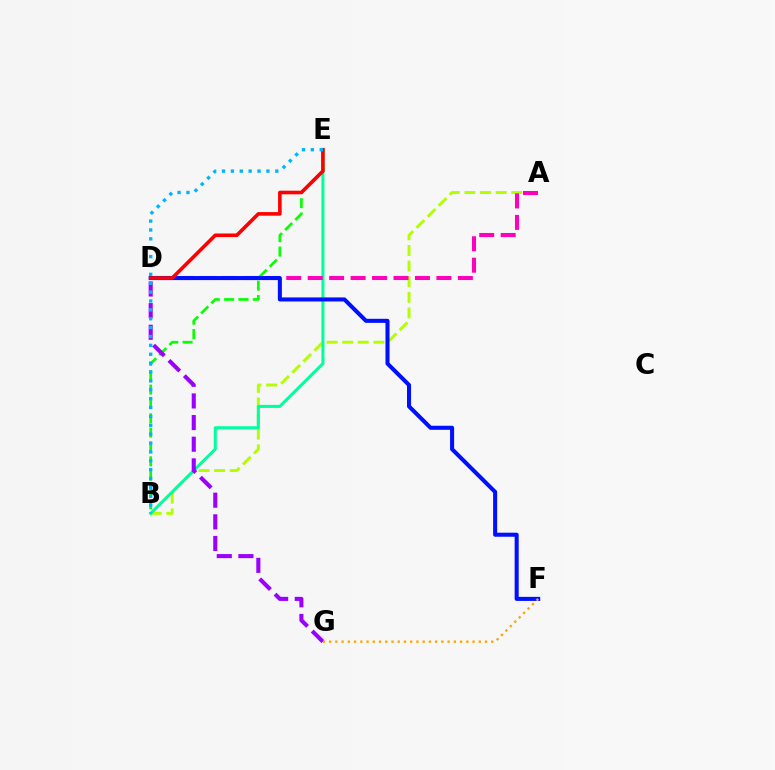{('A', 'B'): [{'color': '#b3ff00', 'line_style': 'dashed', 'thickness': 2.12}], ('B', 'E'): [{'color': '#00ff9d', 'line_style': 'solid', 'thickness': 2.2}, {'color': '#08ff00', 'line_style': 'dashed', 'thickness': 1.95}, {'color': '#00b5ff', 'line_style': 'dotted', 'thickness': 2.41}], ('A', 'D'): [{'color': '#ff00bd', 'line_style': 'dashed', 'thickness': 2.91}], ('D', 'F'): [{'color': '#0010ff', 'line_style': 'solid', 'thickness': 2.92}], ('D', 'G'): [{'color': '#9b00ff', 'line_style': 'dashed', 'thickness': 2.94}], ('D', 'E'): [{'color': '#ff0000', 'line_style': 'solid', 'thickness': 2.6}], ('F', 'G'): [{'color': '#ffa500', 'line_style': 'dotted', 'thickness': 1.69}]}